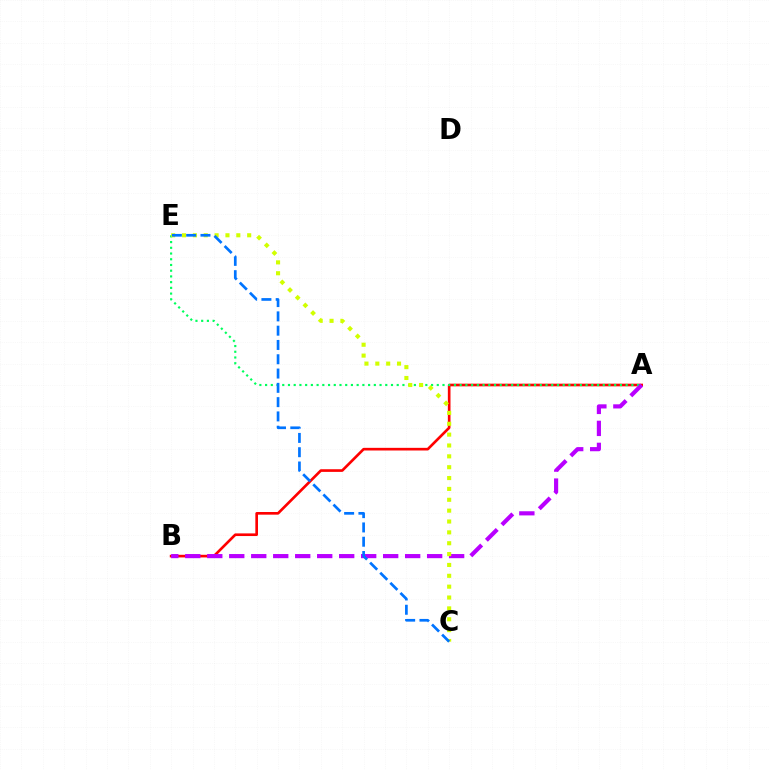{('A', 'B'): [{'color': '#ff0000', 'line_style': 'solid', 'thickness': 1.91}, {'color': '#b900ff', 'line_style': 'dashed', 'thickness': 2.99}], ('A', 'E'): [{'color': '#00ff5c', 'line_style': 'dotted', 'thickness': 1.55}], ('C', 'E'): [{'color': '#d1ff00', 'line_style': 'dotted', 'thickness': 2.95}, {'color': '#0074ff', 'line_style': 'dashed', 'thickness': 1.94}]}